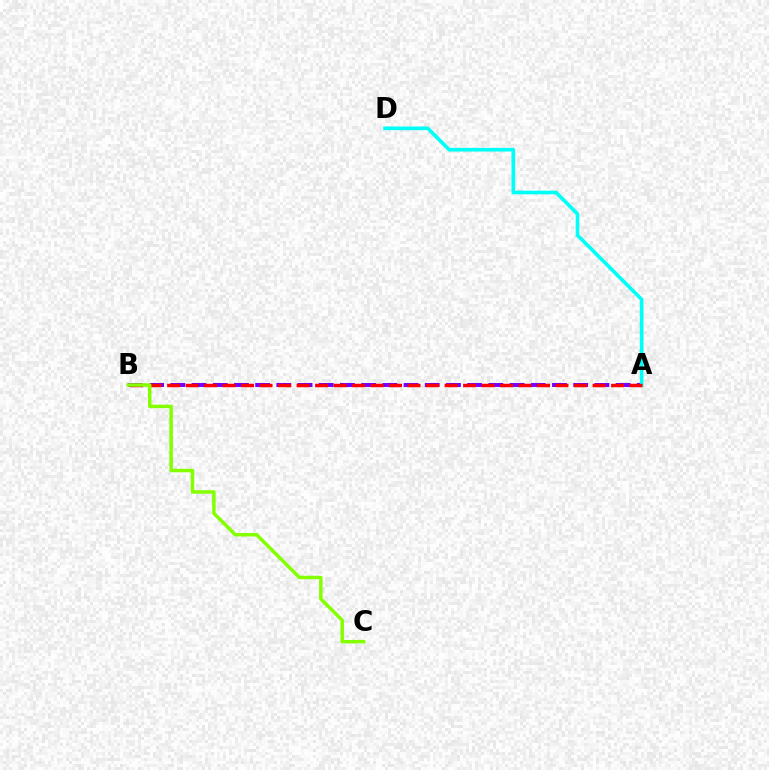{('A', 'B'): [{'color': '#7200ff', 'line_style': 'dashed', 'thickness': 2.88}, {'color': '#ff0000', 'line_style': 'dashed', 'thickness': 2.51}], ('A', 'D'): [{'color': '#00fff6', 'line_style': 'solid', 'thickness': 2.63}], ('B', 'C'): [{'color': '#84ff00', 'line_style': 'solid', 'thickness': 2.5}]}